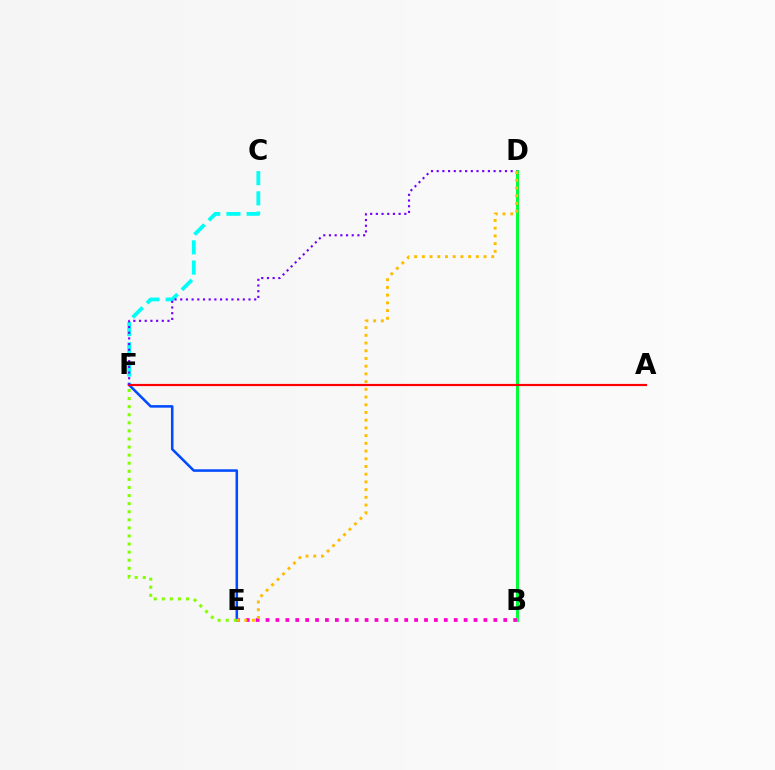{('E', 'F'): [{'color': '#004bff', 'line_style': 'solid', 'thickness': 1.83}, {'color': '#84ff00', 'line_style': 'dotted', 'thickness': 2.2}], ('B', 'D'): [{'color': '#00ff39', 'line_style': 'solid', 'thickness': 2.17}], ('C', 'F'): [{'color': '#00fff6', 'line_style': 'dashed', 'thickness': 2.74}], ('B', 'E'): [{'color': '#ff00cf', 'line_style': 'dotted', 'thickness': 2.69}], ('A', 'F'): [{'color': '#ff0000', 'line_style': 'solid', 'thickness': 1.58}], ('D', 'F'): [{'color': '#7200ff', 'line_style': 'dotted', 'thickness': 1.55}], ('D', 'E'): [{'color': '#ffbd00', 'line_style': 'dotted', 'thickness': 2.1}]}